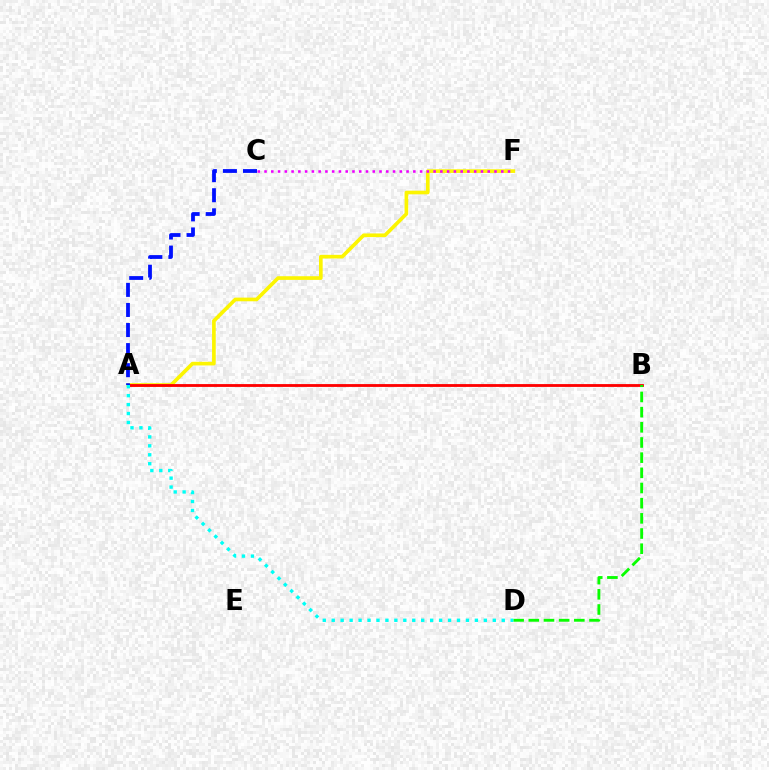{('A', 'F'): [{'color': '#fcf500', 'line_style': 'solid', 'thickness': 2.64}], ('A', 'B'): [{'color': '#ff0000', 'line_style': 'solid', 'thickness': 2.04}], ('C', 'F'): [{'color': '#ee00ff', 'line_style': 'dotted', 'thickness': 1.84}], ('B', 'D'): [{'color': '#08ff00', 'line_style': 'dashed', 'thickness': 2.06}], ('A', 'C'): [{'color': '#0010ff', 'line_style': 'dashed', 'thickness': 2.73}], ('A', 'D'): [{'color': '#00fff6', 'line_style': 'dotted', 'thickness': 2.43}]}